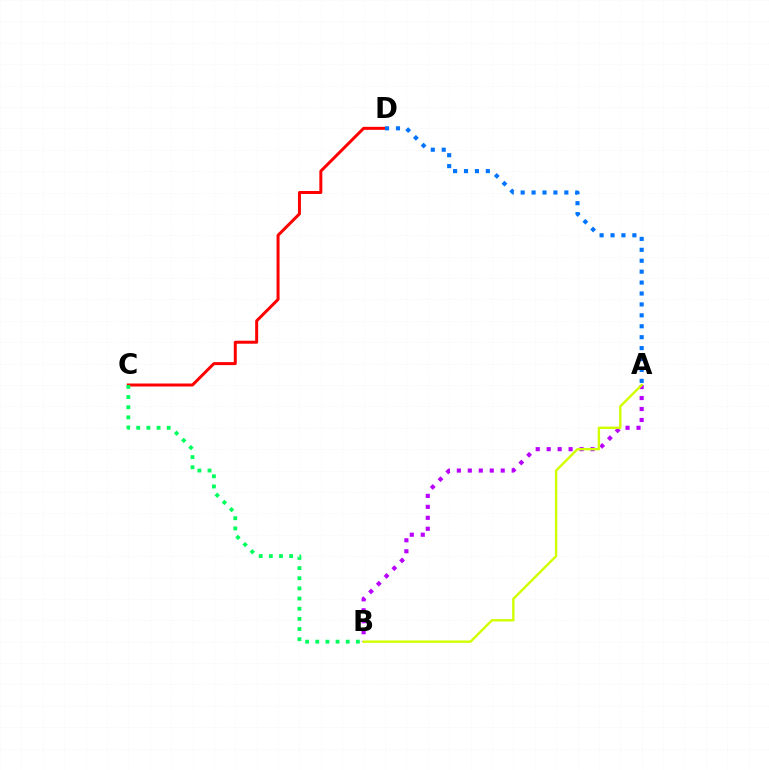{('C', 'D'): [{'color': '#ff0000', 'line_style': 'solid', 'thickness': 2.15}], ('A', 'B'): [{'color': '#b900ff', 'line_style': 'dotted', 'thickness': 2.98}, {'color': '#d1ff00', 'line_style': 'solid', 'thickness': 1.73}], ('A', 'D'): [{'color': '#0074ff', 'line_style': 'dotted', 'thickness': 2.97}], ('B', 'C'): [{'color': '#00ff5c', 'line_style': 'dotted', 'thickness': 2.76}]}